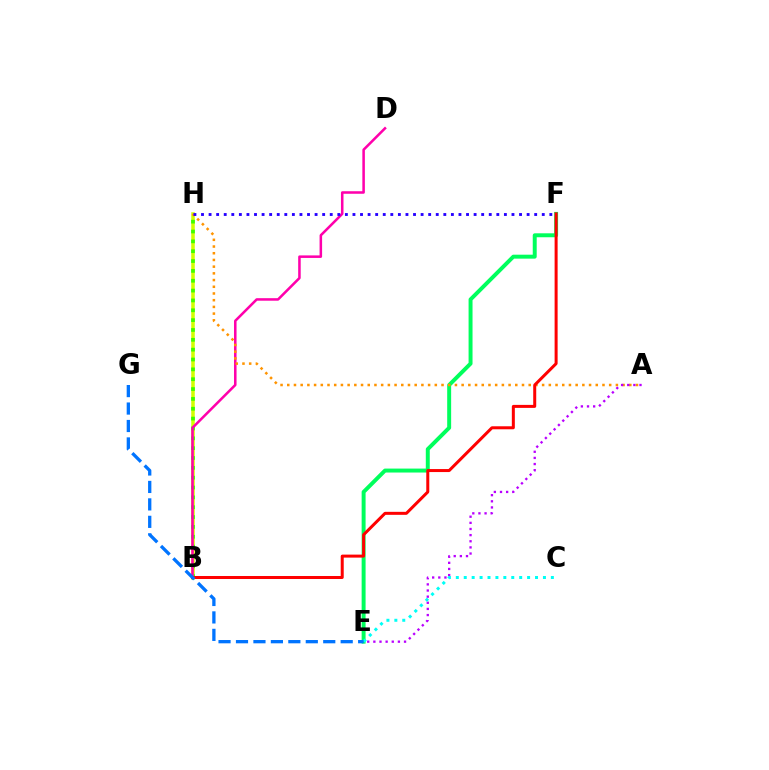{('B', 'H'): [{'color': '#d1ff00', 'line_style': 'solid', 'thickness': 2.54}, {'color': '#3dff00', 'line_style': 'dotted', 'thickness': 2.68}], ('E', 'F'): [{'color': '#00ff5c', 'line_style': 'solid', 'thickness': 2.85}], ('B', 'D'): [{'color': '#ff00ac', 'line_style': 'solid', 'thickness': 1.83}], ('A', 'H'): [{'color': '#ff9400', 'line_style': 'dotted', 'thickness': 1.82}], ('F', 'H'): [{'color': '#2500ff', 'line_style': 'dotted', 'thickness': 2.06}], ('A', 'E'): [{'color': '#b900ff', 'line_style': 'dotted', 'thickness': 1.67}], ('B', 'F'): [{'color': '#ff0000', 'line_style': 'solid', 'thickness': 2.16}], ('C', 'E'): [{'color': '#00fff6', 'line_style': 'dotted', 'thickness': 2.15}], ('E', 'G'): [{'color': '#0074ff', 'line_style': 'dashed', 'thickness': 2.37}]}